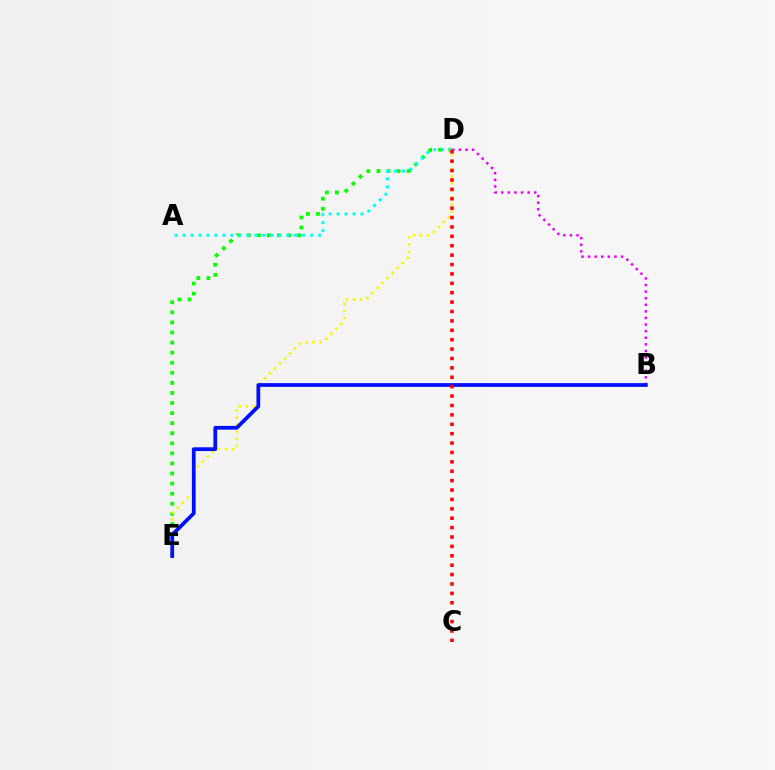{('D', 'E'): [{'color': '#08ff00', 'line_style': 'dotted', 'thickness': 2.74}, {'color': '#fcf500', 'line_style': 'dotted', 'thickness': 1.92}], ('A', 'D'): [{'color': '#00fff6', 'line_style': 'dotted', 'thickness': 2.17}], ('B', 'D'): [{'color': '#ee00ff', 'line_style': 'dotted', 'thickness': 1.79}], ('B', 'E'): [{'color': '#0010ff', 'line_style': 'solid', 'thickness': 2.71}], ('C', 'D'): [{'color': '#ff0000', 'line_style': 'dotted', 'thickness': 2.55}]}